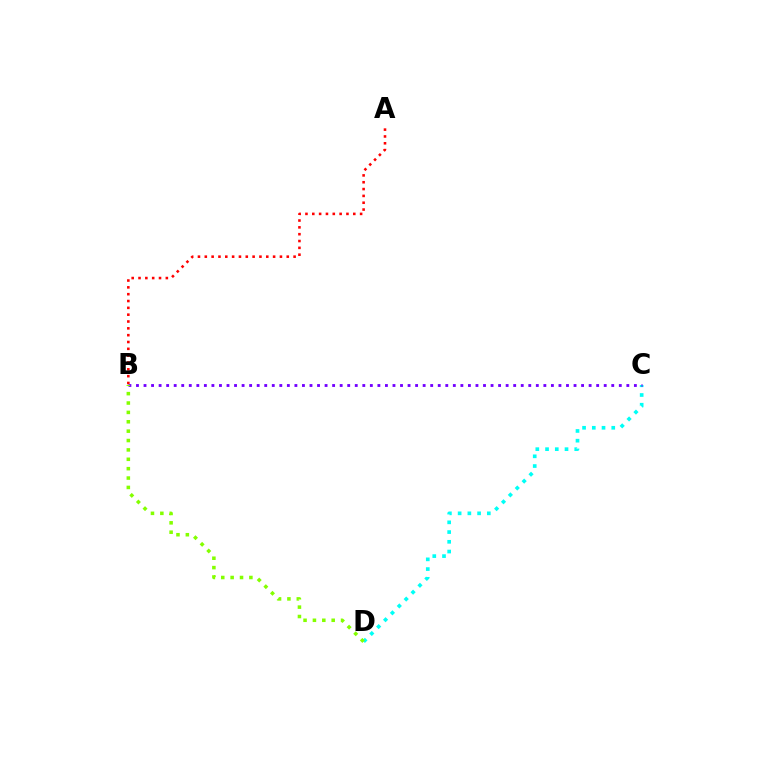{('A', 'B'): [{'color': '#ff0000', 'line_style': 'dotted', 'thickness': 1.86}], ('C', 'D'): [{'color': '#00fff6', 'line_style': 'dotted', 'thickness': 2.64}], ('B', 'C'): [{'color': '#7200ff', 'line_style': 'dotted', 'thickness': 2.05}], ('B', 'D'): [{'color': '#84ff00', 'line_style': 'dotted', 'thickness': 2.55}]}